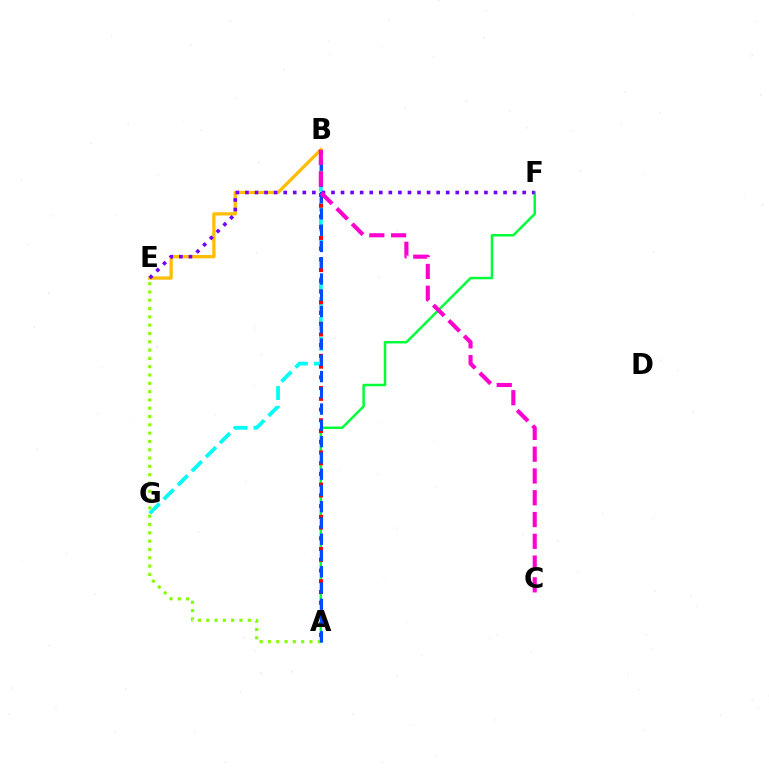{('B', 'G'): [{'color': '#00fff6', 'line_style': 'dashed', 'thickness': 2.7}], ('A', 'E'): [{'color': '#84ff00', 'line_style': 'dotted', 'thickness': 2.26}], ('A', 'F'): [{'color': '#00ff39', 'line_style': 'solid', 'thickness': 1.79}], ('A', 'B'): [{'color': '#ff0000', 'line_style': 'dotted', 'thickness': 2.92}, {'color': '#004bff', 'line_style': 'dashed', 'thickness': 2.21}], ('B', 'E'): [{'color': '#ffbd00', 'line_style': 'solid', 'thickness': 2.35}], ('E', 'F'): [{'color': '#7200ff', 'line_style': 'dotted', 'thickness': 2.6}], ('B', 'C'): [{'color': '#ff00cf', 'line_style': 'dashed', 'thickness': 2.96}]}